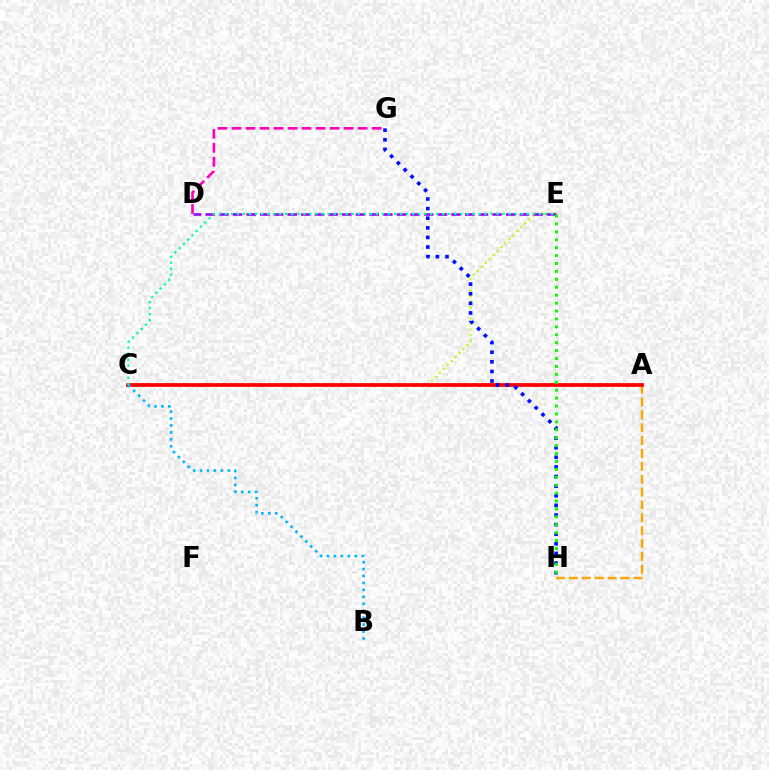{('C', 'E'): [{'color': '#b3ff00', 'line_style': 'dotted', 'thickness': 1.52}, {'color': '#00ff9d', 'line_style': 'dotted', 'thickness': 1.64}], ('D', 'E'): [{'color': '#9b00ff', 'line_style': 'dashed', 'thickness': 1.86}], ('A', 'H'): [{'color': '#ffa500', 'line_style': 'dashed', 'thickness': 1.75}], ('A', 'C'): [{'color': '#ff0000', 'line_style': 'solid', 'thickness': 2.7}], ('B', 'C'): [{'color': '#00b5ff', 'line_style': 'dotted', 'thickness': 1.89}], ('D', 'G'): [{'color': '#ff00bd', 'line_style': 'dashed', 'thickness': 1.9}], ('G', 'H'): [{'color': '#0010ff', 'line_style': 'dotted', 'thickness': 2.61}], ('E', 'H'): [{'color': '#08ff00', 'line_style': 'dotted', 'thickness': 2.15}]}